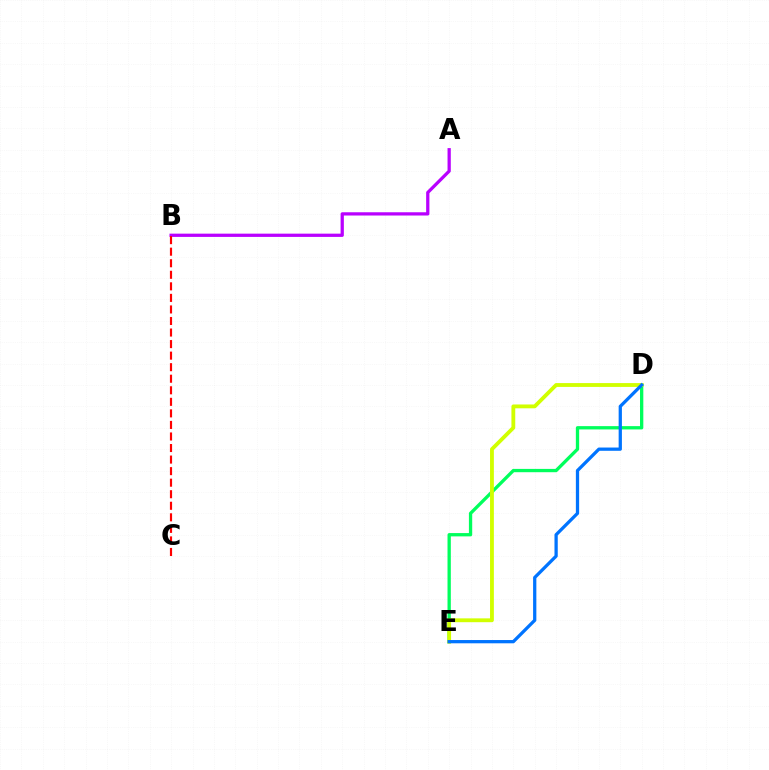{('D', 'E'): [{'color': '#00ff5c', 'line_style': 'solid', 'thickness': 2.38}, {'color': '#d1ff00', 'line_style': 'solid', 'thickness': 2.76}, {'color': '#0074ff', 'line_style': 'solid', 'thickness': 2.35}], ('A', 'B'): [{'color': '#b900ff', 'line_style': 'solid', 'thickness': 2.34}], ('B', 'C'): [{'color': '#ff0000', 'line_style': 'dashed', 'thickness': 1.57}]}